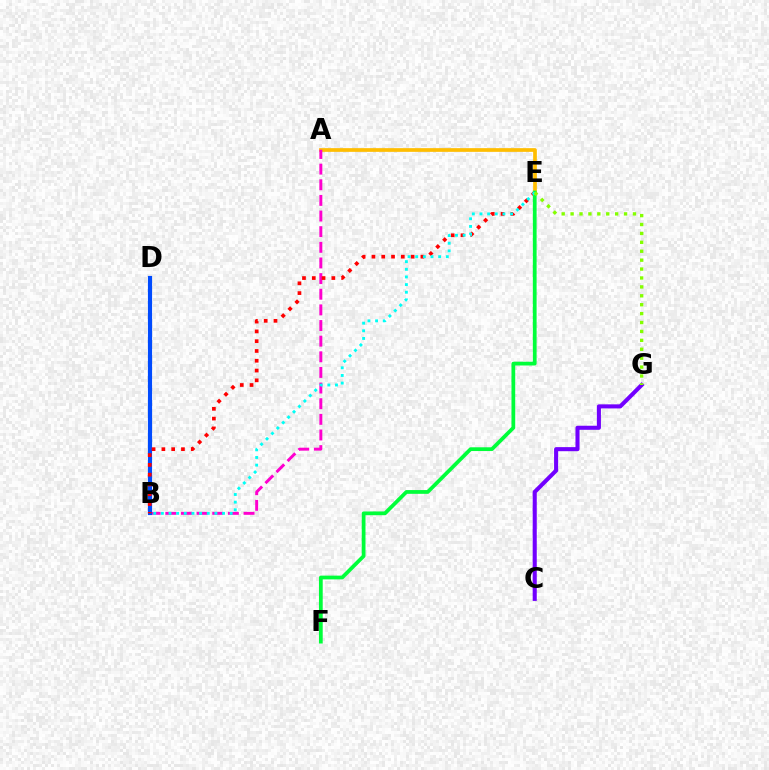{('A', 'E'): [{'color': '#ffbd00', 'line_style': 'solid', 'thickness': 2.66}], ('A', 'B'): [{'color': '#ff00cf', 'line_style': 'dashed', 'thickness': 2.12}], ('B', 'D'): [{'color': '#004bff', 'line_style': 'solid', 'thickness': 2.99}], ('B', 'E'): [{'color': '#ff0000', 'line_style': 'dotted', 'thickness': 2.66}, {'color': '#00fff6', 'line_style': 'dotted', 'thickness': 2.08}], ('E', 'F'): [{'color': '#00ff39', 'line_style': 'solid', 'thickness': 2.71}], ('C', 'G'): [{'color': '#7200ff', 'line_style': 'solid', 'thickness': 2.93}], ('E', 'G'): [{'color': '#84ff00', 'line_style': 'dotted', 'thickness': 2.42}]}